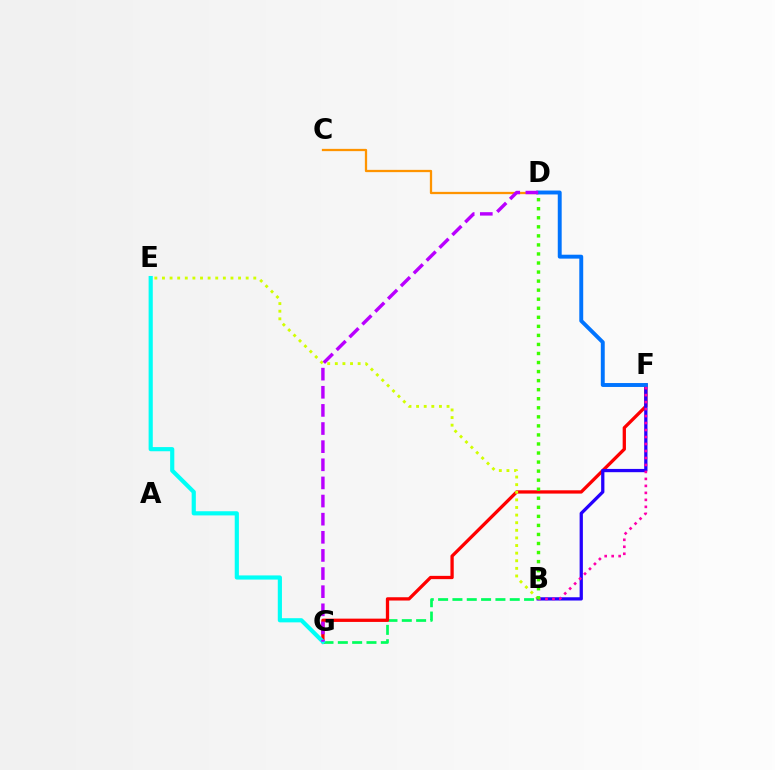{('B', 'G'): [{'color': '#00ff5c', 'line_style': 'dashed', 'thickness': 1.95}], ('C', 'D'): [{'color': '#ff9400', 'line_style': 'solid', 'thickness': 1.64}], ('F', 'G'): [{'color': '#ff0000', 'line_style': 'solid', 'thickness': 2.37}], ('B', 'E'): [{'color': '#d1ff00', 'line_style': 'dotted', 'thickness': 2.07}], ('B', 'F'): [{'color': '#2500ff', 'line_style': 'solid', 'thickness': 2.35}, {'color': '#ff00ac', 'line_style': 'dotted', 'thickness': 1.9}], ('D', 'F'): [{'color': '#0074ff', 'line_style': 'solid', 'thickness': 2.82}], ('B', 'D'): [{'color': '#3dff00', 'line_style': 'dotted', 'thickness': 2.46}], ('E', 'G'): [{'color': '#00fff6', 'line_style': 'solid', 'thickness': 3.0}], ('D', 'G'): [{'color': '#b900ff', 'line_style': 'dashed', 'thickness': 2.46}]}